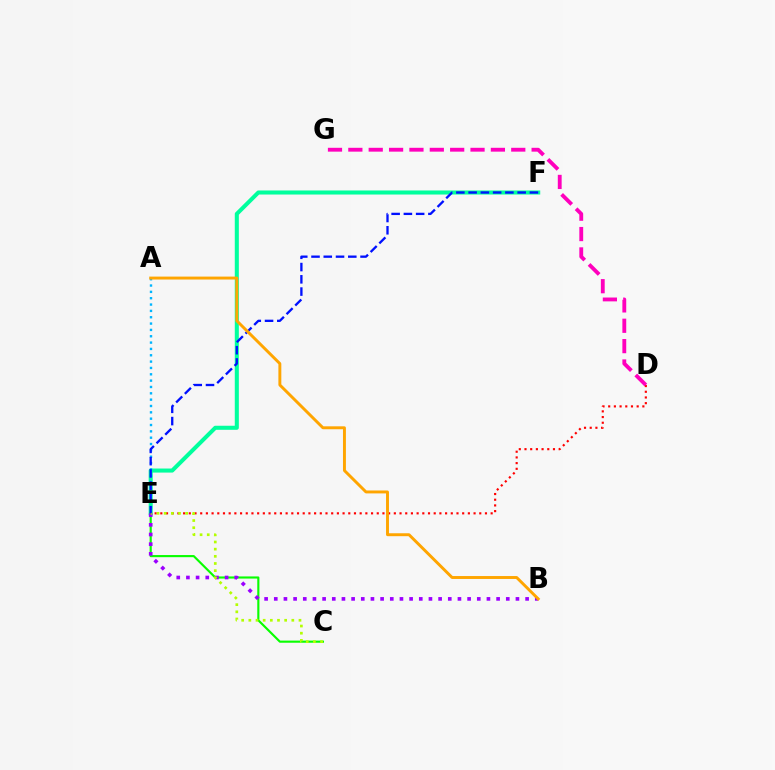{('E', 'F'): [{'color': '#00ff9d', 'line_style': 'solid', 'thickness': 2.92}, {'color': '#0010ff', 'line_style': 'dashed', 'thickness': 1.67}], ('C', 'E'): [{'color': '#08ff00', 'line_style': 'solid', 'thickness': 1.54}, {'color': '#b3ff00', 'line_style': 'dotted', 'thickness': 1.95}], ('B', 'E'): [{'color': '#9b00ff', 'line_style': 'dotted', 'thickness': 2.63}], ('D', 'E'): [{'color': '#ff0000', 'line_style': 'dotted', 'thickness': 1.55}], ('A', 'E'): [{'color': '#00b5ff', 'line_style': 'dotted', 'thickness': 1.72}], ('D', 'G'): [{'color': '#ff00bd', 'line_style': 'dashed', 'thickness': 2.77}], ('A', 'B'): [{'color': '#ffa500', 'line_style': 'solid', 'thickness': 2.11}]}